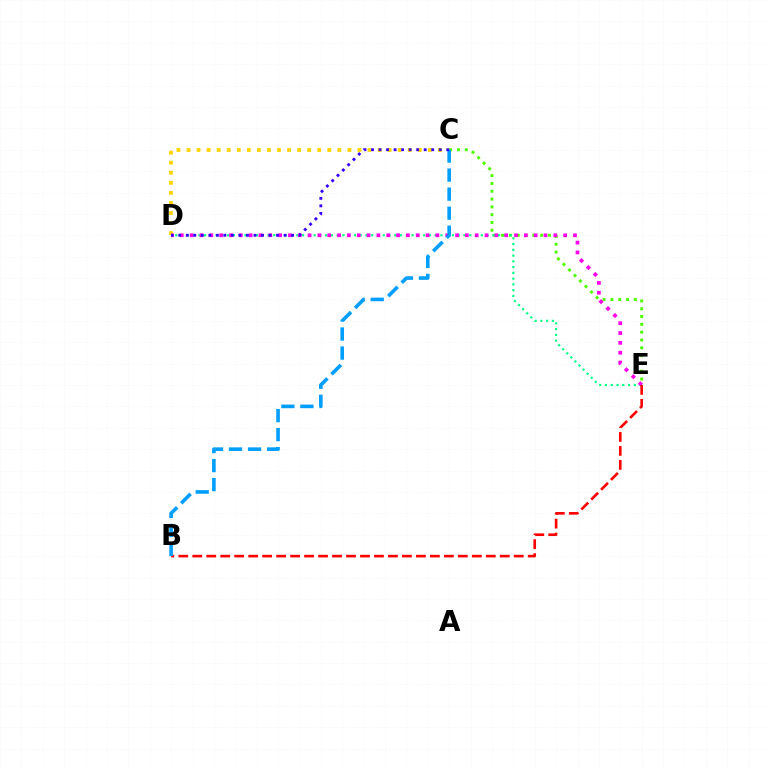{('C', 'D'): [{'color': '#ffd500', 'line_style': 'dotted', 'thickness': 2.73}, {'color': '#3700ff', 'line_style': 'dotted', 'thickness': 2.04}], ('C', 'E'): [{'color': '#4fff00', 'line_style': 'dotted', 'thickness': 2.12}], ('D', 'E'): [{'color': '#00ff86', 'line_style': 'dotted', 'thickness': 1.57}, {'color': '#ff00ed', 'line_style': 'dotted', 'thickness': 2.67}], ('B', 'E'): [{'color': '#ff0000', 'line_style': 'dashed', 'thickness': 1.9}], ('B', 'C'): [{'color': '#009eff', 'line_style': 'dashed', 'thickness': 2.58}]}